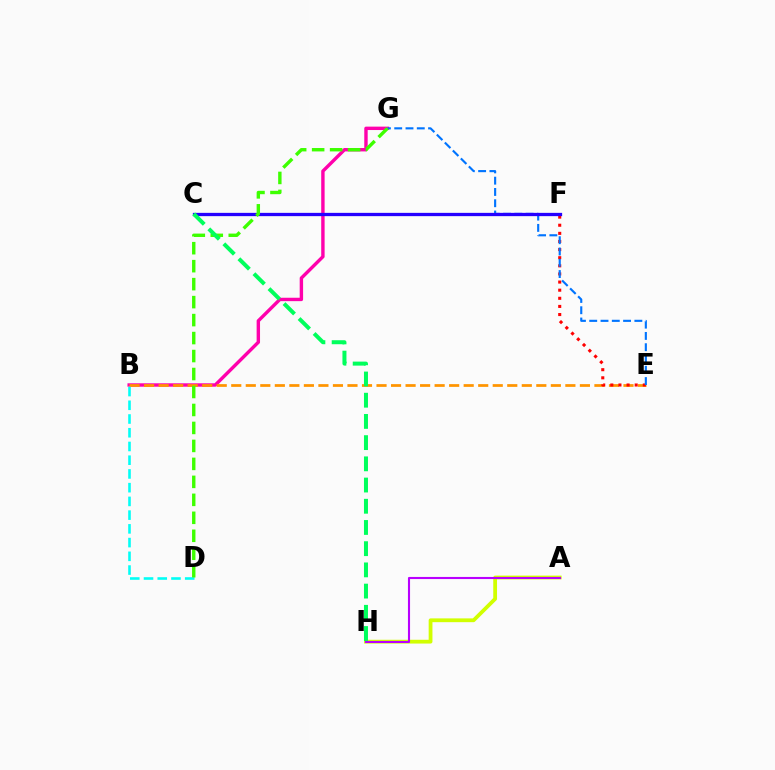{('B', 'G'): [{'color': '#ff00ac', 'line_style': 'solid', 'thickness': 2.45}], ('B', 'E'): [{'color': '#ff9400', 'line_style': 'dashed', 'thickness': 1.97}], ('E', 'F'): [{'color': '#ff0000', 'line_style': 'dotted', 'thickness': 2.21}], ('B', 'D'): [{'color': '#00fff6', 'line_style': 'dashed', 'thickness': 1.87}], ('E', 'G'): [{'color': '#0074ff', 'line_style': 'dashed', 'thickness': 1.53}], ('A', 'H'): [{'color': '#d1ff00', 'line_style': 'solid', 'thickness': 2.72}, {'color': '#b900ff', 'line_style': 'solid', 'thickness': 1.52}], ('C', 'F'): [{'color': '#2500ff', 'line_style': 'solid', 'thickness': 2.36}], ('D', 'G'): [{'color': '#3dff00', 'line_style': 'dashed', 'thickness': 2.44}], ('C', 'H'): [{'color': '#00ff5c', 'line_style': 'dashed', 'thickness': 2.88}]}